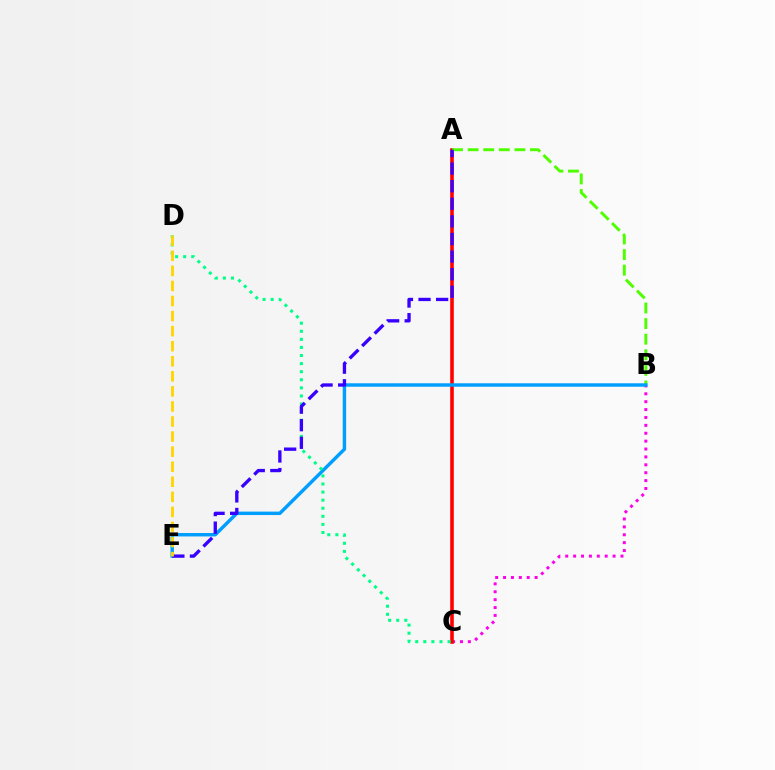{('B', 'C'): [{'color': '#ff00ed', 'line_style': 'dotted', 'thickness': 2.14}], ('A', 'C'): [{'color': '#ff0000', 'line_style': 'solid', 'thickness': 2.59}], ('A', 'B'): [{'color': '#4fff00', 'line_style': 'dashed', 'thickness': 2.12}], ('B', 'E'): [{'color': '#009eff', 'line_style': 'solid', 'thickness': 2.47}], ('C', 'D'): [{'color': '#00ff86', 'line_style': 'dotted', 'thickness': 2.2}], ('A', 'E'): [{'color': '#3700ff', 'line_style': 'dashed', 'thickness': 2.39}], ('D', 'E'): [{'color': '#ffd500', 'line_style': 'dashed', 'thickness': 2.05}]}